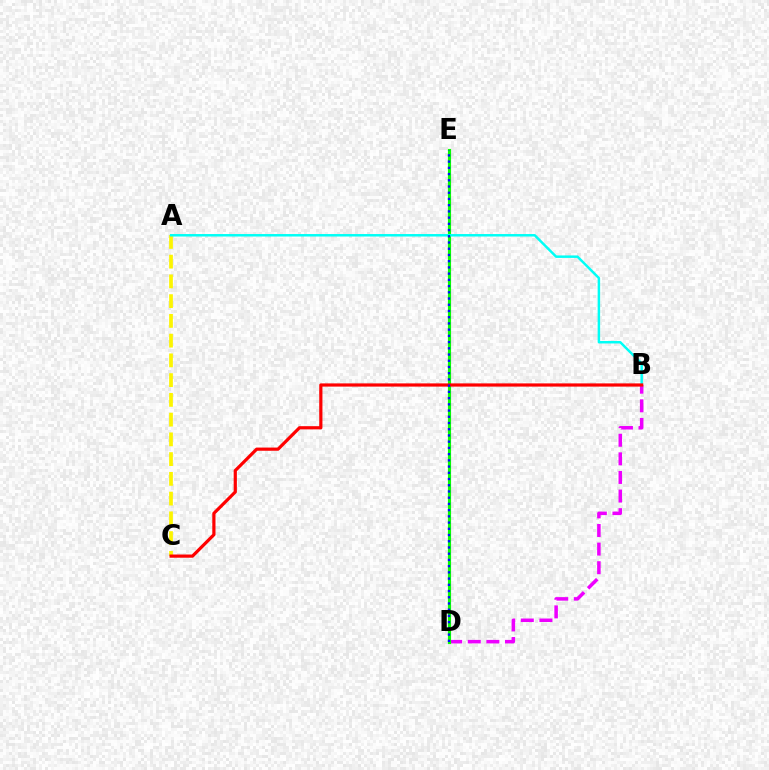{('B', 'D'): [{'color': '#ee00ff', 'line_style': 'dashed', 'thickness': 2.53}], ('D', 'E'): [{'color': '#08ff00', 'line_style': 'solid', 'thickness': 2.26}, {'color': '#0010ff', 'line_style': 'dotted', 'thickness': 1.69}], ('A', 'C'): [{'color': '#fcf500', 'line_style': 'dashed', 'thickness': 2.68}], ('A', 'B'): [{'color': '#00fff6', 'line_style': 'solid', 'thickness': 1.78}], ('B', 'C'): [{'color': '#ff0000', 'line_style': 'solid', 'thickness': 2.31}]}